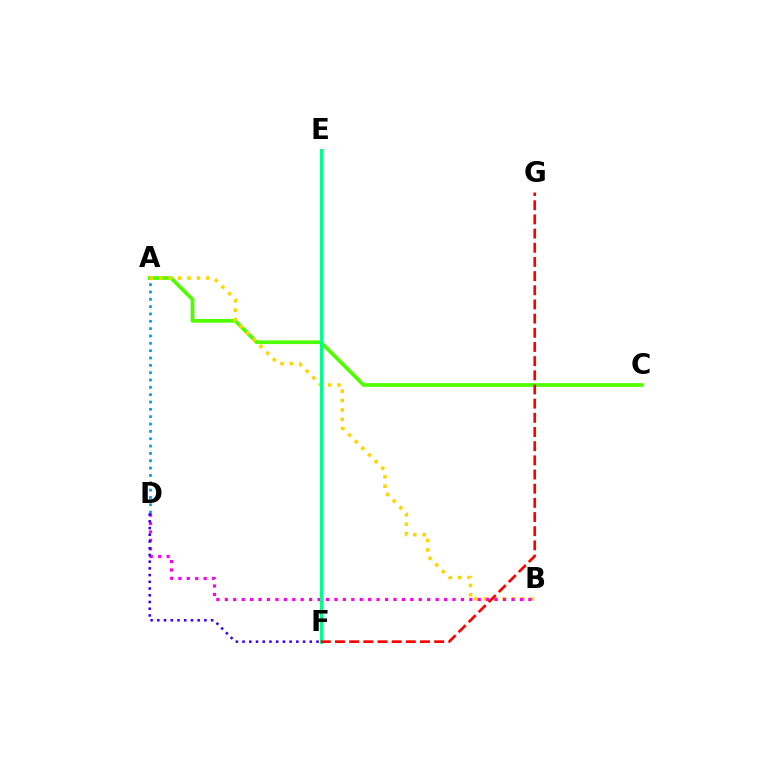{('A', 'C'): [{'color': '#4fff00', 'line_style': 'solid', 'thickness': 2.68}], ('A', 'B'): [{'color': '#ffd500', 'line_style': 'dotted', 'thickness': 2.55}], ('A', 'D'): [{'color': '#009eff', 'line_style': 'dotted', 'thickness': 1.99}], ('B', 'D'): [{'color': '#ff00ed', 'line_style': 'dotted', 'thickness': 2.29}], ('D', 'F'): [{'color': '#3700ff', 'line_style': 'dotted', 'thickness': 1.83}], ('E', 'F'): [{'color': '#00ff86', 'line_style': 'solid', 'thickness': 2.19}], ('F', 'G'): [{'color': '#ff0000', 'line_style': 'dashed', 'thickness': 1.93}]}